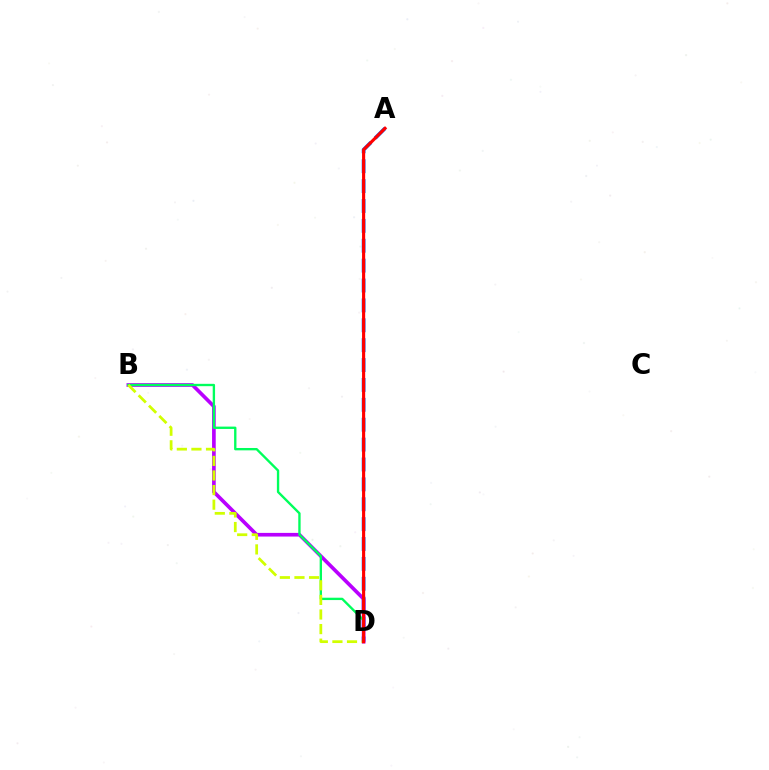{('A', 'D'): [{'color': '#0074ff', 'line_style': 'dashed', 'thickness': 2.7}, {'color': '#ff0000', 'line_style': 'solid', 'thickness': 2.25}], ('B', 'D'): [{'color': '#b900ff', 'line_style': 'solid', 'thickness': 2.63}, {'color': '#00ff5c', 'line_style': 'solid', 'thickness': 1.69}, {'color': '#d1ff00', 'line_style': 'dashed', 'thickness': 1.98}]}